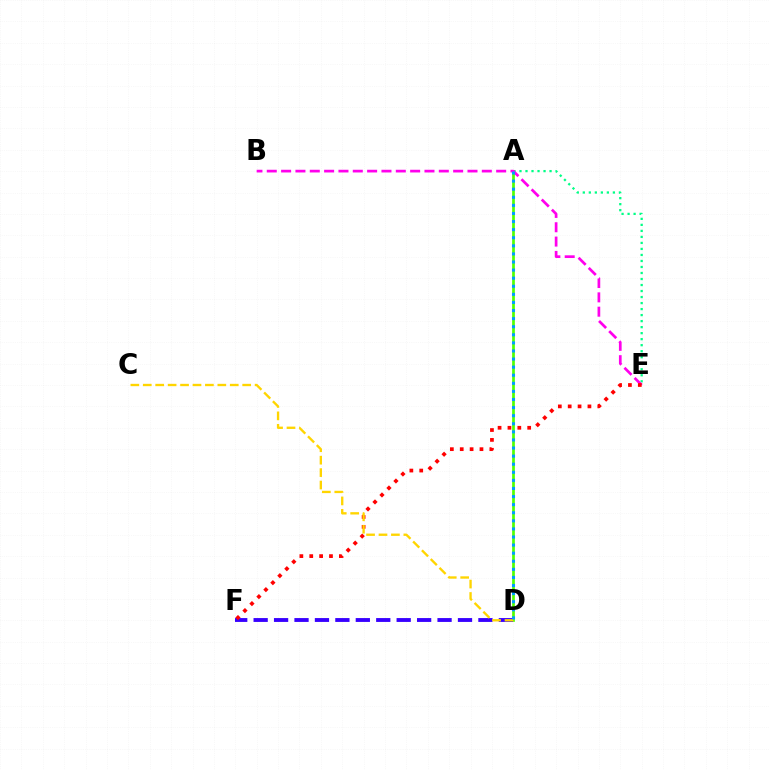{('A', 'E'): [{'color': '#00ff86', 'line_style': 'dotted', 'thickness': 1.63}], ('A', 'D'): [{'color': '#4fff00', 'line_style': 'solid', 'thickness': 1.95}, {'color': '#009eff', 'line_style': 'dotted', 'thickness': 2.2}], ('B', 'E'): [{'color': '#ff00ed', 'line_style': 'dashed', 'thickness': 1.95}], ('D', 'F'): [{'color': '#3700ff', 'line_style': 'dashed', 'thickness': 2.78}], ('E', 'F'): [{'color': '#ff0000', 'line_style': 'dotted', 'thickness': 2.68}], ('C', 'D'): [{'color': '#ffd500', 'line_style': 'dashed', 'thickness': 1.69}]}